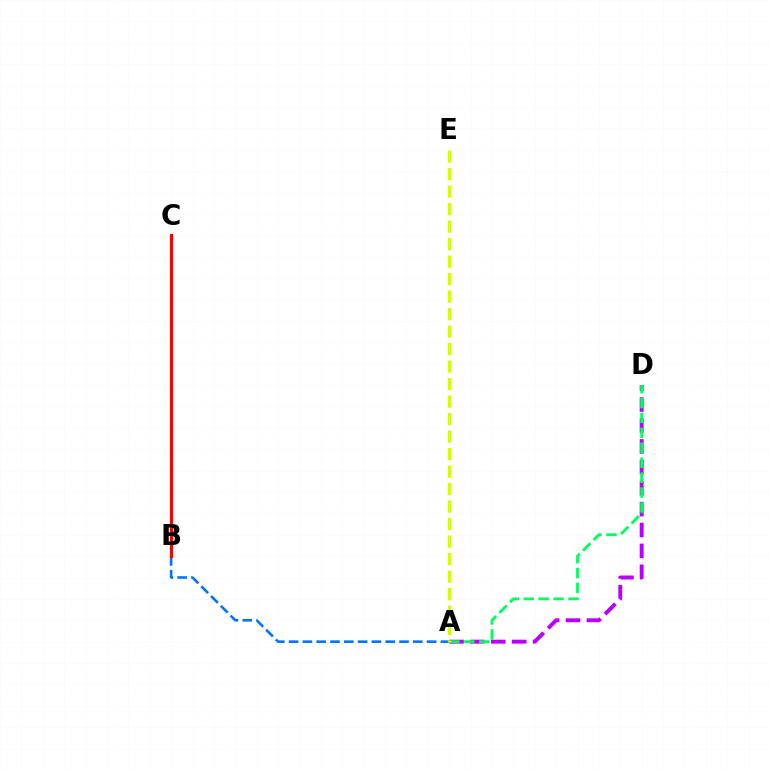{('A', 'D'): [{'color': '#b900ff', 'line_style': 'dashed', 'thickness': 2.84}, {'color': '#00ff5c', 'line_style': 'dashed', 'thickness': 2.03}], ('A', 'B'): [{'color': '#0074ff', 'line_style': 'dashed', 'thickness': 1.88}], ('B', 'C'): [{'color': '#ff0000', 'line_style': 'solid', 'thickness': 2.24}], ('A', 'E'): [{'color': '#d1ff00', 'line_style': 'dashed', 'thickness': 2.38}]}